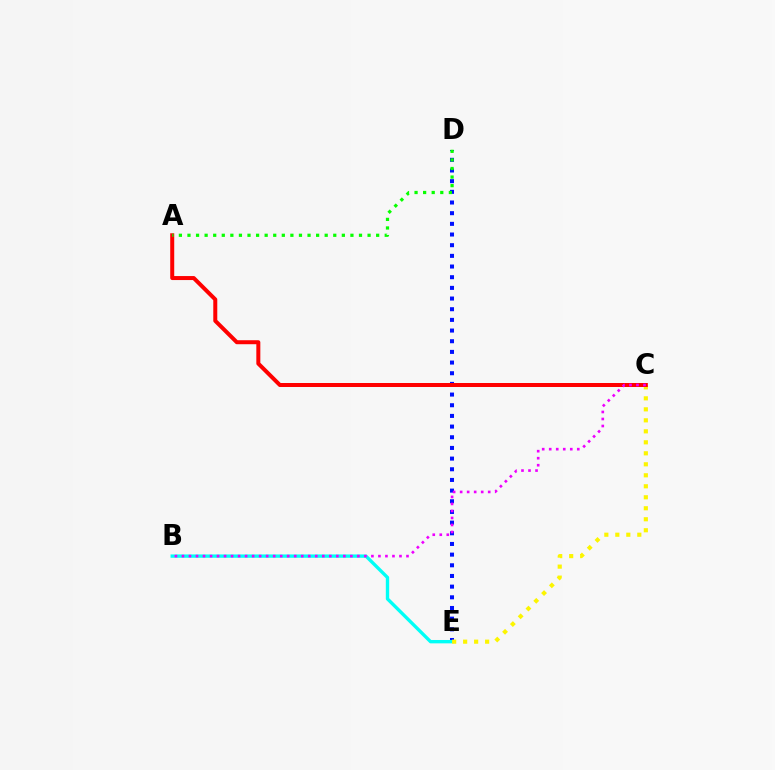{('D', 'E'): [{'color': '#0010ff', 'line_style': 'dotted', 'thickness': 2.9}], ('B', 'E'): [{'color': '#00fff6', 'line_style': 'solid', 'thickness': 2.42}], ('C', 'E'): [{'color': '#fcf500', 'line_style': 'dotted', 'thickness': 2.99}], ('A', 'C'): [{'color': '#ff0000', 'line_style': 'solid', 'thickness': 2.88}], ('A', 'D'): [{'color': '#08ff00', 'line_style': 'dotted', 'thickness': 2.33}], ('B', 'C'): [{'color': '#ee00ff', 'line_style': 'dotted', 'thickness': 1.91}]}